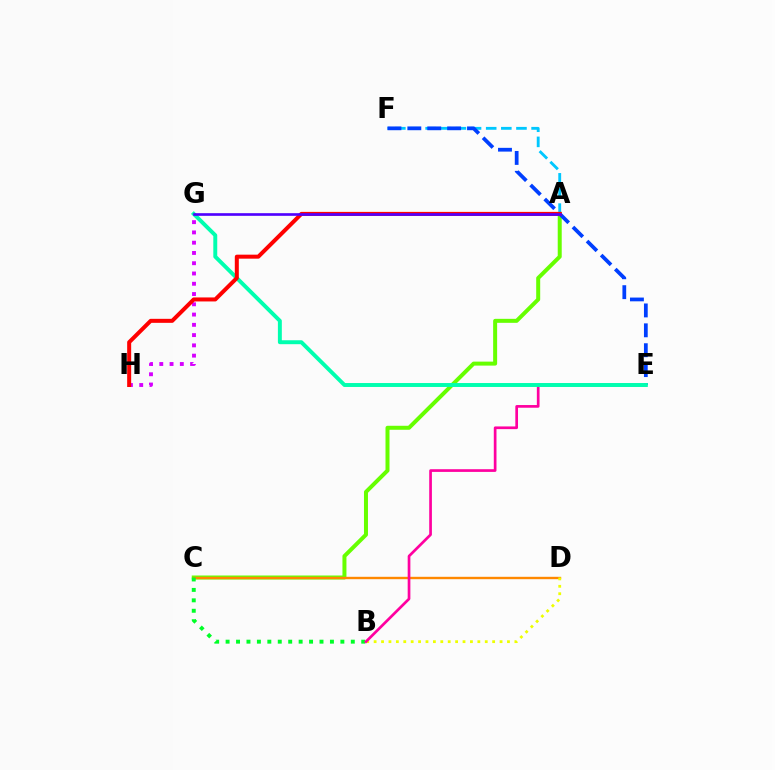{('A', 'C'): [{'color': '#66ff00', 'line_style': 'solid', 'thickness': 2.87}], ('C', 'D'): [{'color': '#ff8800', 'line_style': 'solid', 'thickness': 1.71}], ('B', 'D'): [{'color': '#eeff00', 'line_style': 'dotted', 'thickness': 2.01}], ('A', 'F'): [{'color': '#00c7ff', 'line_style': 'dashed', 'thickness': 2.06}], ('G', 'H'): [{'color': '#d600ff', 'line_style': 'dotted', 'thickness': 2.79}], ('B', 'C'): [{'color': '#00ff27', 'line_style': 'dotted', 'thickness': 2.83}], ('B', 'E'): [{'color': '#ff00a0', 'line_style': 'solid', 'thickness': 1.94}], ('E', 'F'): [{'color': '#003fff', 'line_style': 'dashed', 'thickness': 2.7}], ('E', 'G'): [{'color': '#00ffaf', 'line_style': 'solid', 'thickness': 2.83}], ('A', 'H'): [{'color': '#ff0000', 'line_style': 'solid', 'thickness': 2.88}], ('A', 'G'): [{'color': '#4f00ff', 'line_style': 'solid', 'thickness': 1.91}]}